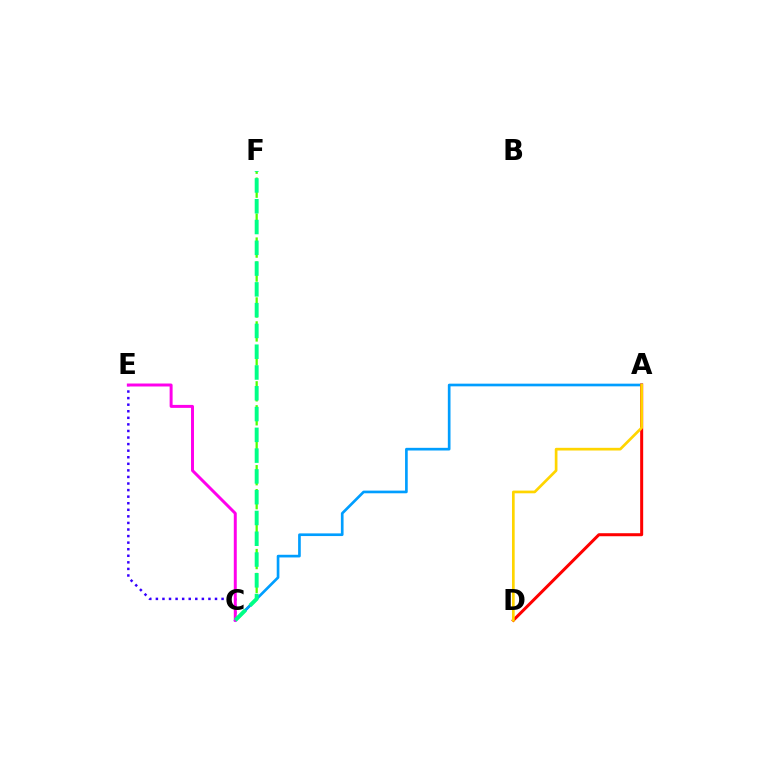{('C', 'F'): [{'color': '#4fff00', 'line_style': 'dashed', 'thickness': 1.63}, {'color': '#00ff86', 'line_style': 'dashed', 'thickness': 2.82}], ('A', 'C'): [{'color': '#009eff', 'line_style': 'solid', 'thickness': 1.92}], ('A', 'D'): [{'color': '#ff0000', 'line_style': 'solid', 'thickness': 2.17}, {'color': '#ffd500', 'line_style': 'solid', 'thickness': 1.94}], ('C', 'E'): [{'color': '#3700ff', 'line_style': 'dotted', 'thickness': 1.78}, {'color': '#ff00ed', 'line_style': 'solid', 'thickness': 2.14}]}